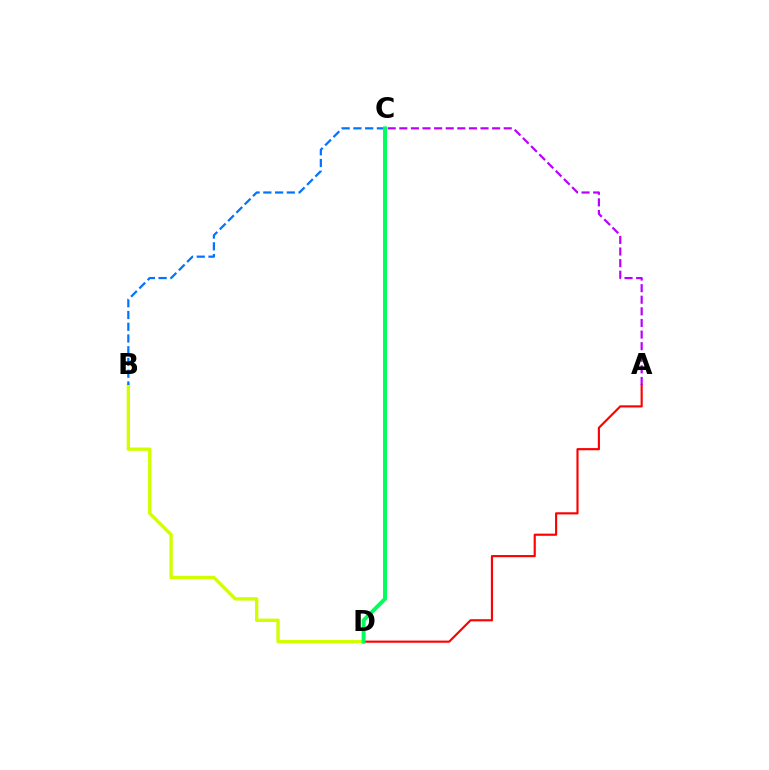{('B', 'D'): [{'color': '#d1ff00', 'line_style': 'solid', 'thickness': 2.42}], ('B', 'C'): [{'color': '#0074ff', 'line_style': 'dashed', 'thickness': 1.6}], ('A', 'D'): [{'color': '#ff0000', 'line_style': 'solid', 'thickness': 1.55}], ('C', 'D'): [{'color': '#00ff5c', 'line_style': 'solid', 'thickness': 2.85}], ('A', 'C'): [{'color': '#b900ff', 'line_style': 'dashed', 'thickness': 1.58}]}